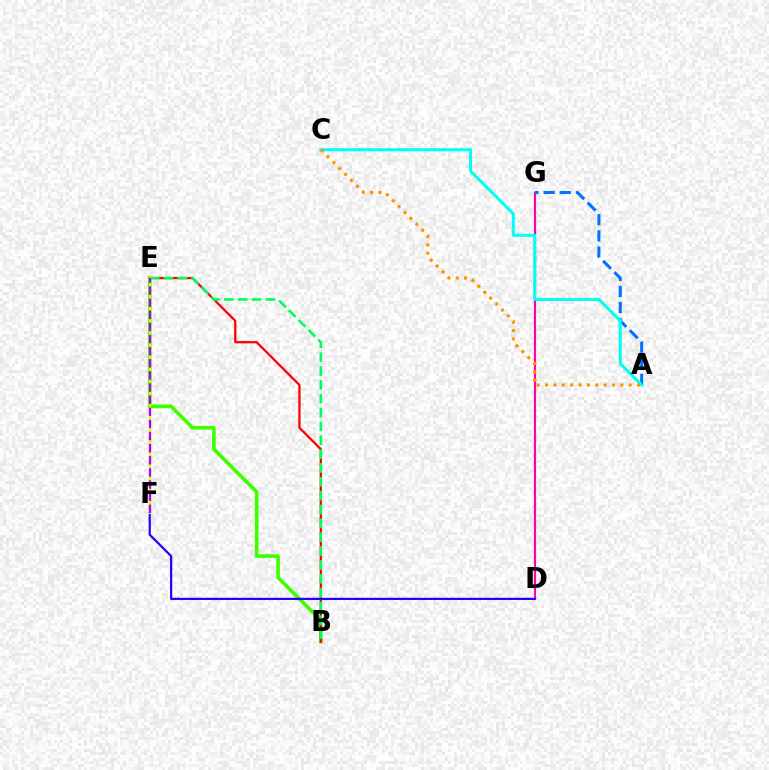{('B', 'E'): [{'color': '#3dff00', 'line_style': 'solid', 'thickness': 2.6}, {'color': '#ff0000', 'line_style': 'solid', 'thickness': 1.63}, {'color': '#00ff5c', 'line_style': 'dashed', 'thickness': 1.88}], ('D', 'G'): [{'color': '#ff00ac', 'line_style': 'solid', 'thickness': 1.56}], ('D', 'F'): [{'color': '#2500ff', 'line_style': 'solid', 'thickness': 1.58}], ('A', 'G'): [{'color': '#0074ff', 'line_style': 'dashed', 'thickness': 2.19}], ('E', 'F'): [{'color': '#d1ff00', 'line_style': 'solid', 'thickness': 1.64}, {'color': '#b900ff', 'line_style': 'dashed', 'thickness': 1.65}], ('A', 'C'): [{'color': '#00fff6', 'line_style': 'solid', 'thickness': 2.2}, {'color': '#ff9400', 'line_style': 'dotted', 'thickness': 2.27}]}